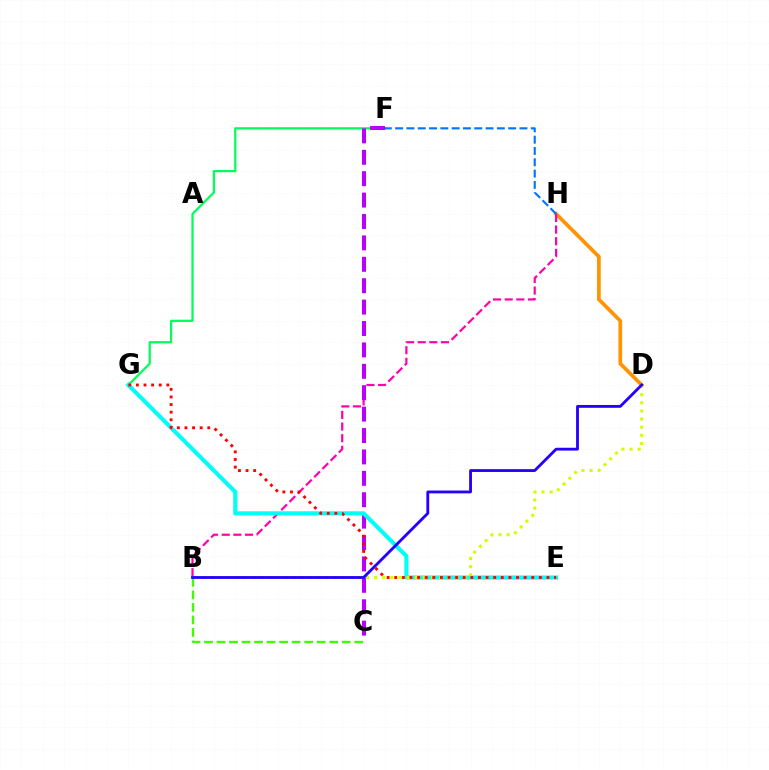{('D', 'H'): [{'color': '#ff9400', 'line_style': 'solid', 'thickness': 2.67}], ('B', 'H'): [{'color': '#ff00ac', 'line_style': 'dashed', 'thickness': 1.58}], ('F', 'G'): [{'color': '#00ff5c', 'line_style': 'solid', 'thickness': 1.62}], ('C', 'F'): [{'color': '#b900ff', 'line_style': 'dashed', 'thickness': 2.91}], ('B', 'C'): [{'color': '#3dff00', 'line_style': 'dashed', 'thickness': 1.7}], ('F', 'H'): [{'color': '#0074ff', 'line_style': 'dashed', 'thickness': 1.54}], ('E', 'G'): [{'color': '#00fff6', 'line_style': 'solid', 'thickness': 2.96}, {'color': '#ff0000', 'line_style': 'dotted', 'thickness': 2.07}], ('B', 'D'): [{'color': '#d1ff00', 'line_style': 'dotted', 'thickness': 2.21}, {'color': '#2500ff', 'line_style': 'solid', 'thickness': 2.04}]}